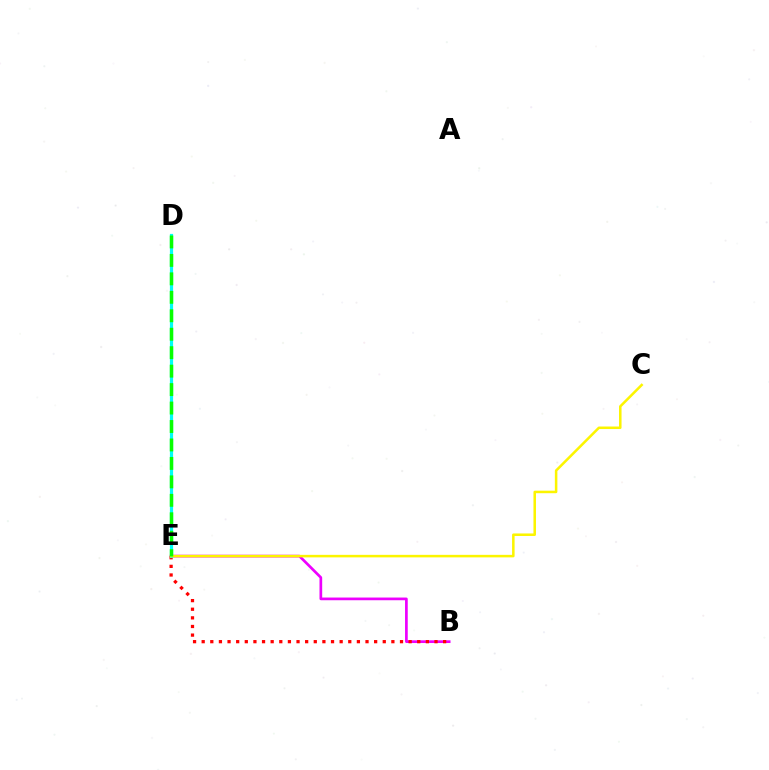{('D', 'E'): [{'color': '#0010ff', 'line_style': 'dotted', 'thickness': 1.97}, {'color': '#00fff6', 'line_style': 'solid', 'thickness': 2.3}, {'color': '#08ff00', 'line_style': 'dashed', 'thickness': 2.51}], ('B', 'E'): [{'color': '#ee00ff', 'line_style': 'solid', 'thickness': 1.94}, {'color': '#ff0000', 'line_style': 'dotted', 'thickness': 2.34}], ('C', 'E'): [{'color': '#fcf500', 'line_style': 'solid', 'thickness': 1.82}]}